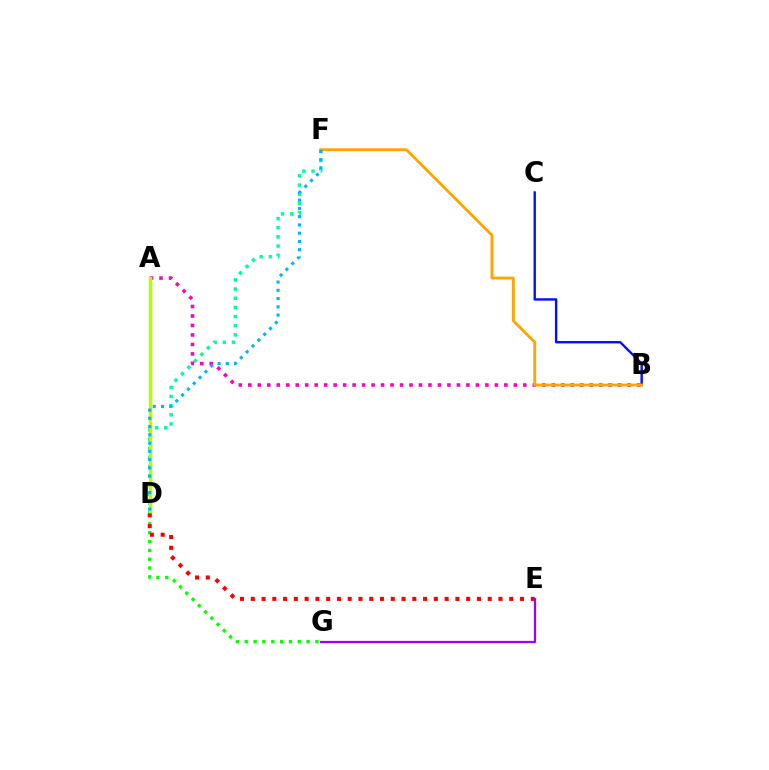{('A', 'B'): [{'color': '#ff00bd', 'line_style': 'dotted', 'thickness': 2.58}], ('B', 'C'): [{'color': '#0010ff', 'line_style': 'solid', 'thickness': 1.72}], ('D', 'F'): [{'color': '#00ff9d', 'line_style': 'dotted', 'thickness': 2.49}, {'color': '#00b5ff', 'line_style': 'dotted', 'thickness': 2.24}], ('D', 'G'): [{'color': '#08ff00', 'line_style': 'dotted', 'thickness': 2.4}], ('A', 'D'): [{'color': '#b3ff00', 'line_style': 'solid', 'thickness': 2.5}], ('B', 'F'): [{'color': '#ffa500', 'line_style': 'solid', 'thickness': 2.06}], ('D', 'E'): [{'color': '#ff0000', 'line_style': 'dotted', 'thickness': 2.93}], ('E', 'G'): [{'color': '#9b00ff', 'line_style': 'solid', 'thickness': 1.62}]}